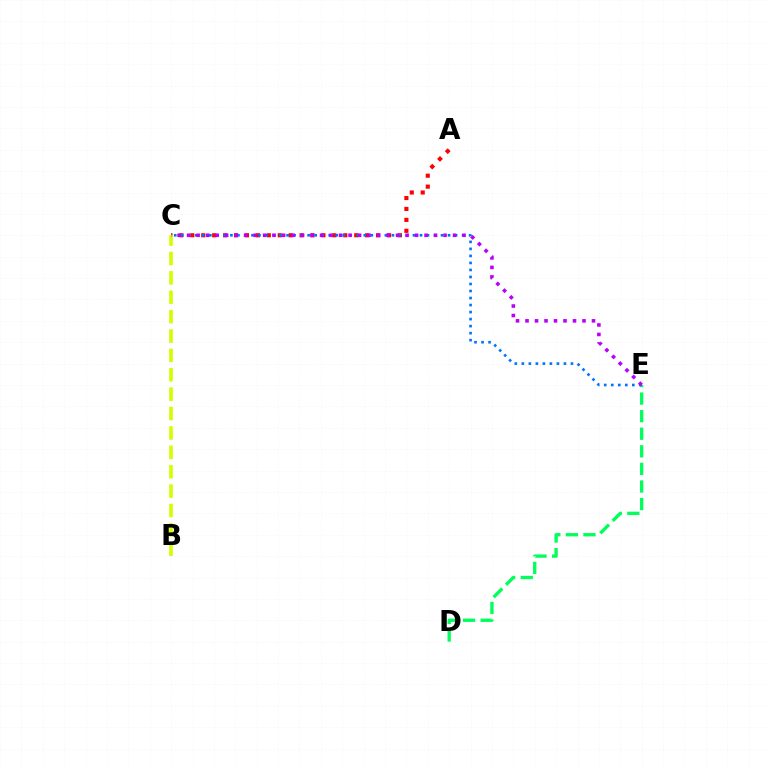{('A', 'C'): [{'color': '#ff0000', 'line_style': 'dotted', 'thickness': 2.97}], ('B', 'C'): [{'color': '#d1ff00', 'line_style': 'dashed', 'thickness': 2.63}], ('D', 'E'): [{'color': '#00ff5c', 'line_style': 'dashed', 'thickness': 2.39}], ('C', 'E'): [{'color': '#0074ff', 'line_style': 'dotted', 'thickness': 1.91}, {'color': '#b900ff', 'line_style': 'dotted', 'thickness': 2.58}]}